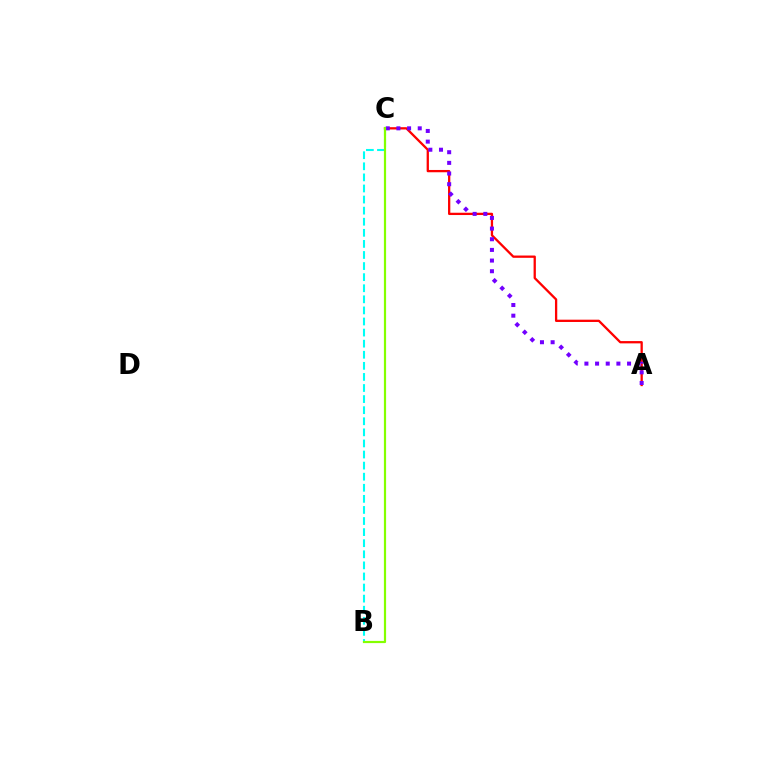{('B', 'C'): [{'color': '#00fff6', 'line_style': 'dashed', 'thickness': 1.51}, {'color': '#84ff00', 'line_style': 'solid', 'thickness': 1.58}], ('A', 'C'): [{'color': '#ff0000', 'line_style': 'solid', 'thickness': 1.65}, {'color': '#7200ff', 'line_style': 'dotted', 'thickness': 2.9}]}